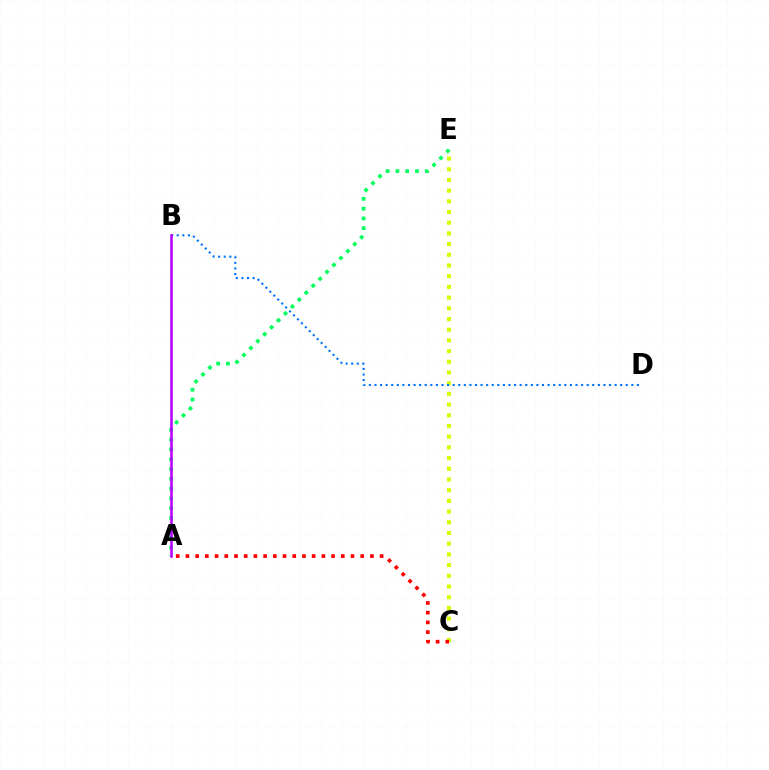{('A', 'E'): [{'color': '#00ff5c', 'line_style': 'dotted', 'thickness': 2.66}], ('C', 'E'): [{'color': '#d1ff00', 'line_style': 'dotted', 'thickness': 2.91}], ('B', 'D'): [{'color': '#0074ff', 'line_style': 'dotted', 'thickness': 1.52}], ('A', 'B'): [{'color': '#b900ff', 'line_style': 'solid', 'thickness': 1.85}], ('A', 'C'): [{'color': '#ff0000', 'line_style': 'dotted', 'thickness': 2.64}]}